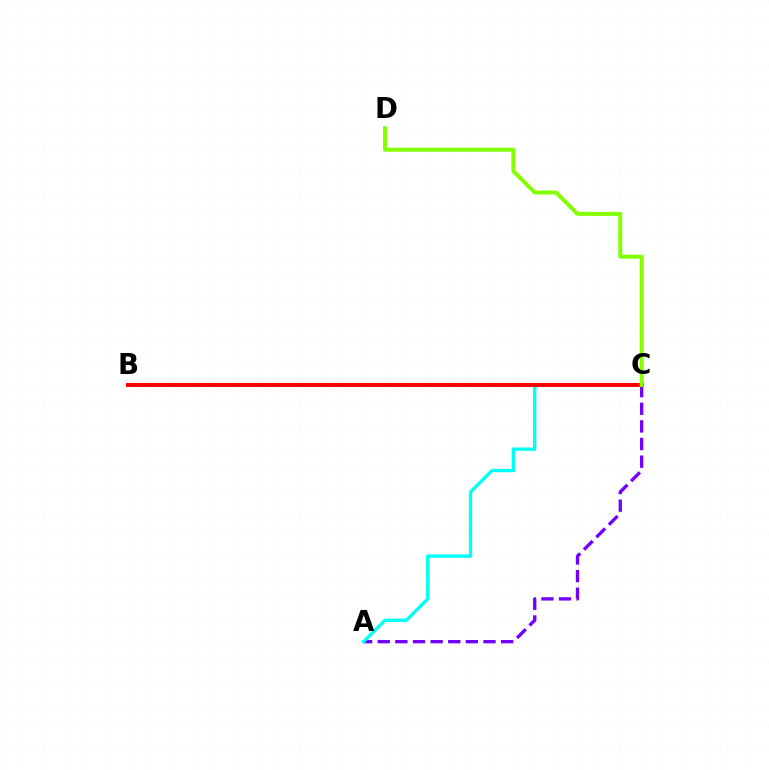{('A', 'C'): [{'color': '#7200ff', 'line_style': 'dashed', 'thickness': 2.39}, {'color': '#00fff6', 'line_style': 'solid', 'thickness': 2.41}], ('B', 'C'): [{'color': '#ff0000', 'line_style': 'solid', 'thickness': 2.83}], ('C', 'D'): [{'color': '#84ff00', 'line_style': 'solid', 'thickness': 2.87}]}